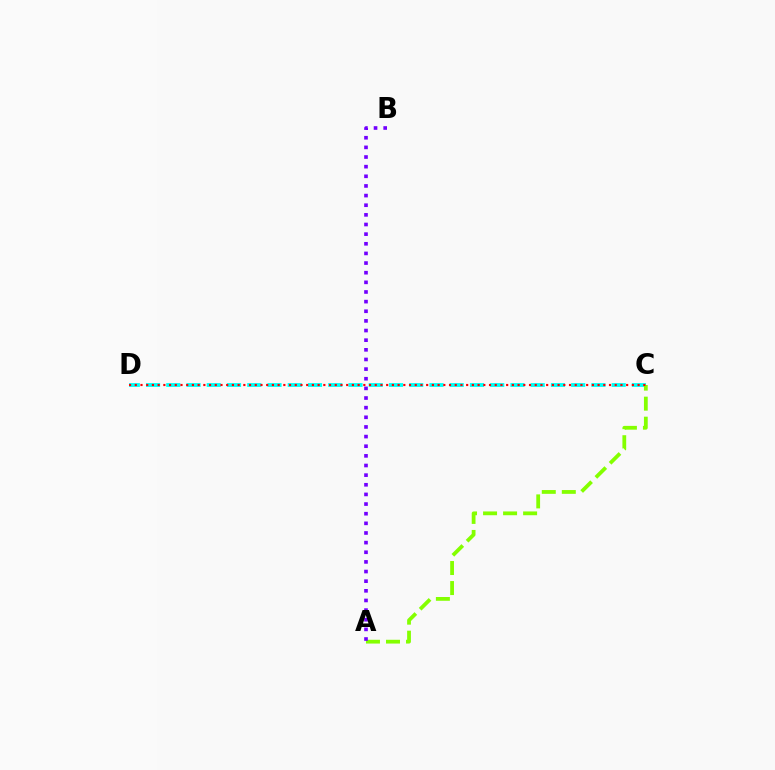{('C', 'D'): [{'color': '#00fff6', 'line_style': 'dashed', 'thickness': 2.75}, {'color': '#ff0000', 'line_style': 'dotted', 'thickness': 1.55}], ('A', 'C'): [{'color': '#84ff00', 'line_style': 'dashed', 'thickness': 2.72}], ('A', 'B'): [{'color': '#7200ff', 'line_style': 'dotted', 'thickness': 2.62}]}